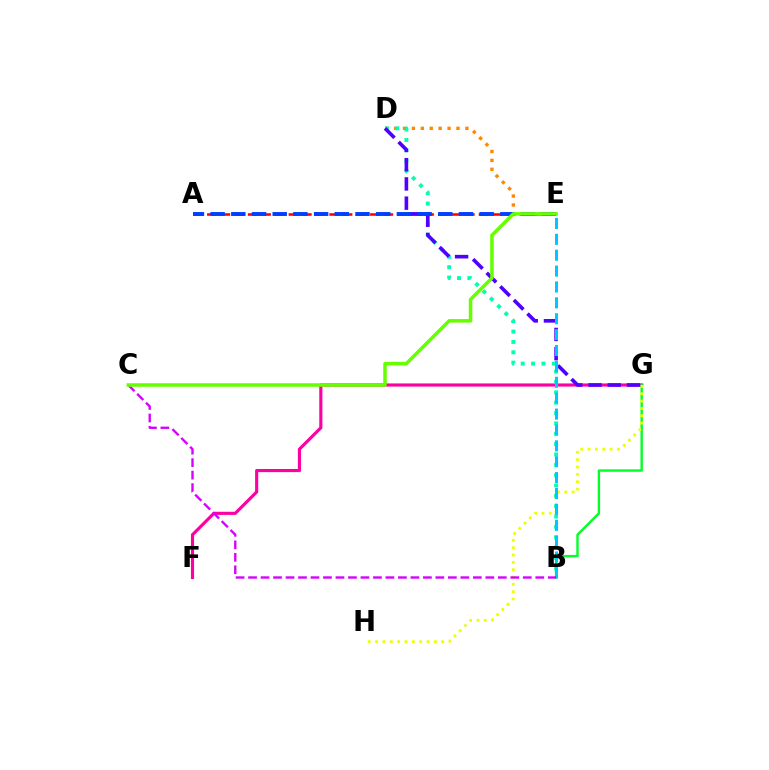{('F', 'G'): [{'color': '#ff00a0', 'line_style': 'solid', 'thickness': 2.26}], ('A', 'E'): [{'color': '#ff0000', 'line_style': 'dashed', 'thickness': 1.85}, {'color': '#003fff', 'line_style': 'dashed', 'thickness': 2.81}], ('D', 'E'): [{'color': '#ff8800', 'line_style': 'dotted', 'thickness': 2.42}], ('B', 'G'): [{'color': '#00ff27', 'line_style': 'solid', 'thickness': 1.71}], ('G', 'H'): [{'color': '#eeff00', 'line_style': 'dotted', 'thickness': 2.0}], ('B', 'D'): [{'color': '#00ffaf', 'line_style': 'dotted', 'thickness': 2.81}], ('D', 'G'): [{'color': '#4f00ff', 'line_style': 'dashed', 'thickness': 2.61}], ('B', 'E'): [{'color': '#00c7ff', 'line_style': 'dashed', 'thickness': 2.16}], ('B', 'C'): [{'color': '#d600ff', 'line_style': 'dashed', 'thickness': 1.7}], ('C', 'E'): [{'color': '#66ff00', 'line_style': 'solid', 'thickness': 2.53}]}